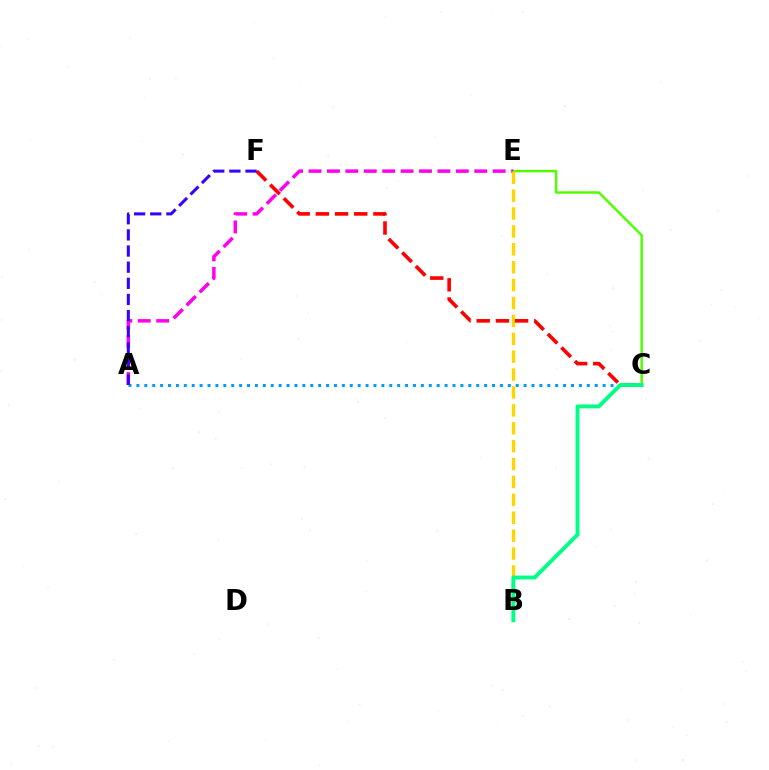{('C', 'E'): [{'color': '#4fff00', 'line_style': 'solid', 'thickness': 1.76}], ('A', 'C'): [{'color': '#009eff', 'line_style': 'dotted', 'thickness': 2.15}], ('A', 'E'): [{'color': '#ff00ed', 'line_style': 'dashed', 'thickness': 2.5}], ('B', 'E'): [{'color': '#ffd500', 'line_style': 'dashed', 'thickness': 2.43}], ('C', 'F'): [{'color': '#ff0000', 'line_style': 'dashed', 'thickness': 2.61}], ('B', 'C'): [{'color': '#00ff86', 'line_style': 'solid', 'thickness': 2.8}], ('A', 'F'): [{'color': '#3700ff', 'line_style': 'dashed', 'thickness': 2.19}]}